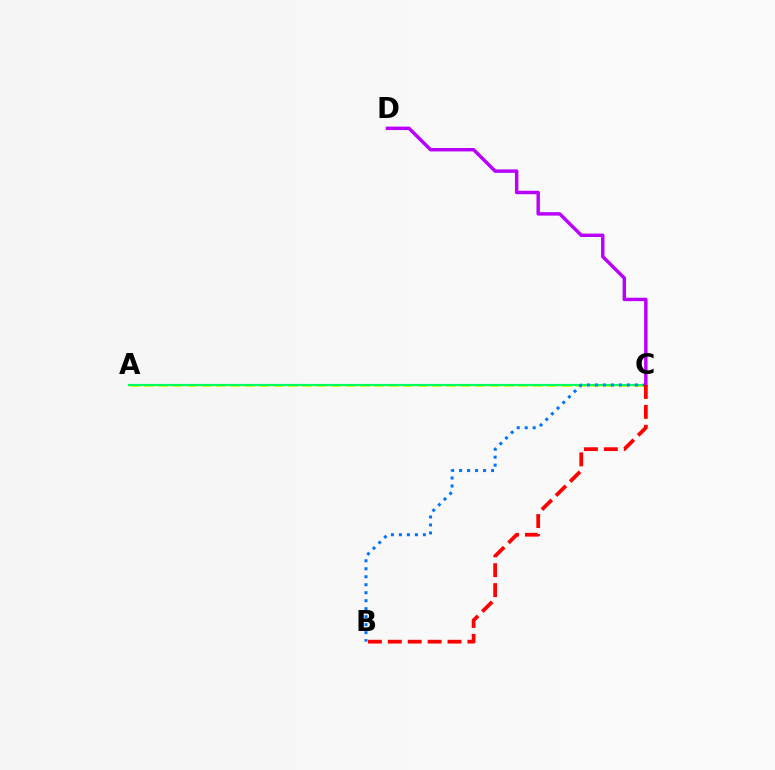{('A', 'C'): [{'color': '#d1ff00', 'line_style': 'dashed', 'thickness': 1.96}, {'color': '#00ff5c', 'line_style': 'solid', 'thickness': 1.55}], ('B', 'C'): [{'color': '#0074ff', 'line_style': 'dotted', 'thickness': 2.17}, {'color': '#ff0000', 'line_style': 'dashed', 'thickness': 2.7}], ('C', 'D'): [{'color': '#b900ff', 'line_style': 'solid', 'thickness': 2.47}]}